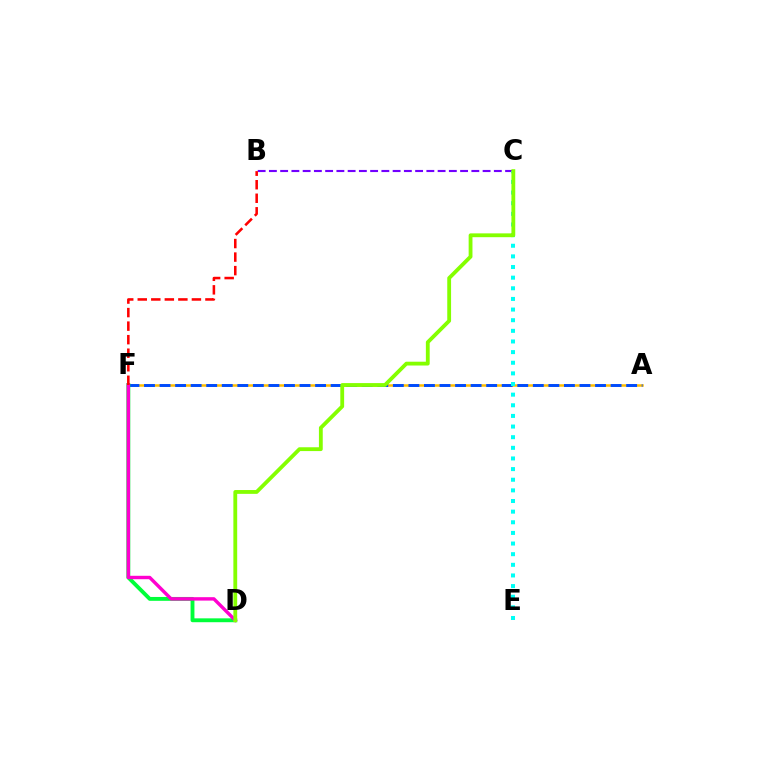{('A', 'F'): [{'color': '#ffbd00', 'line_style': 'solid', 'thickness': 1.81}, {'color': '#004bff', 'line_style': 'dashed', 'thickness': 2.11}], ('B', 'C'): [{'color': '#7200ff', 'line_style': 'dashed', 'thickness': 1.53}], ('D', 'F'): [{'color': '#00ff39', 'line_style': 'solid', 'thickness': 2.78}, {'color': '#ff00cf', 'line_style': 'solid', 'thickness': 2.46}], ('C', 'E'): [{'color': '#00fff6', 'line_style': 'dotted', 'thickness': 2.89}], ('C', 'D'): [{'color': '#84ff00', 'line_style': 'solid', 'thickness': 2.75}], ('B', 'F'): [{'color': '#ff0000', 'line_style': 'dashed', 'thickness': 1.84}]}